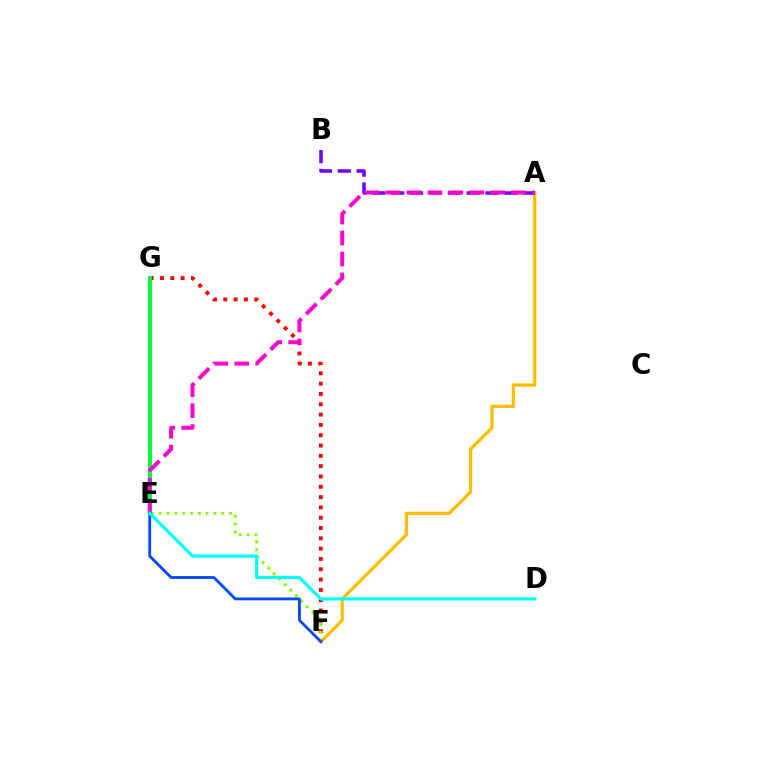{('A', 'F'): [{'color': '#ffbd00', 'line_style': 'solid', 'thickness': 2.33}], ('F', 'G'): [{'color': '#ff0000', 'line_style': 'dotted', 'thickness': 2.8}], ('E', 'G'): [{'color': '#00ff39', 'line_style': 'solid', 'thickness': 2.88}], ('A', 'B'): [{'color': '#7200ff', 'line_style': 'dashed', 'thickness': 2.56}], ('E', 'F'): [{'color': '#84ff00', 'line_style': 'dotted', 'thickness': 2.12}, {'color': '#004bff', 'line_style': 'solid', 'thickness': 2.04}], ('A', 'E'): [{'color': '#ff00cf', 'line_style': 'dashed', 'thickness': 2.84}], ('D', 'E'): [{'color': '#00fff6', 'line_style': 'solid', 'thickness': 2.3}]}